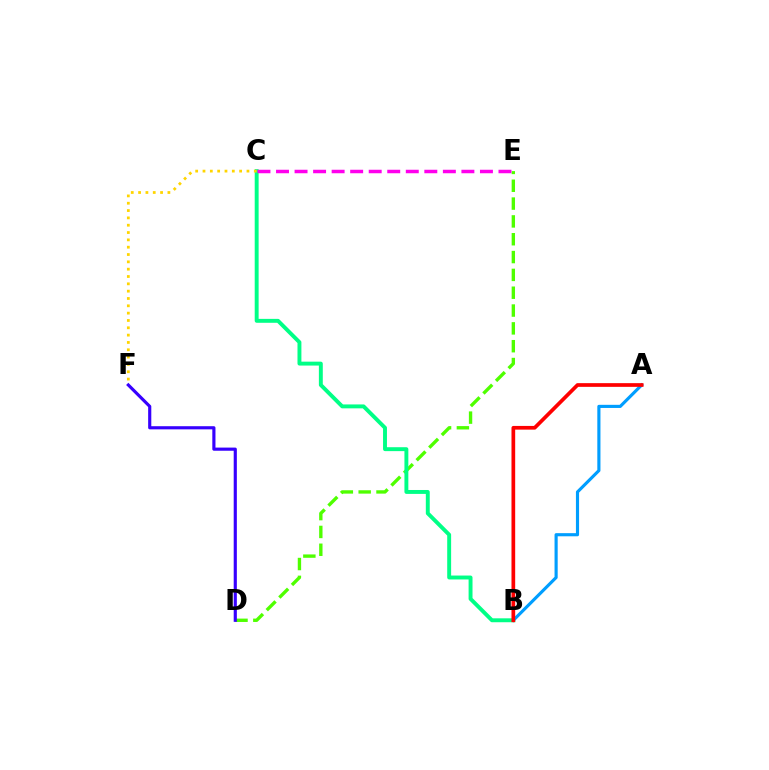{('D', 'E'): [{'color': '#4fff00', 'line_style': 'dashed', 'thickness': 2.42}], ('B', 'C'): [{'color': '#00ff86', 'line_style': 'solid', 'thickness': 2.82}], ('A', 'B'): [{'color': '#009eff', 'line_style': 'solid', 'thickness': 2.26}, {'color': '#ff0000', 'line_style': 'solid', 'thickness': 2.66}], ('C', 'E'): [{'color': '#ff00ed', 'line_style': 'dashed', 'thickness': 2.52}], ('D', 'F'): [{'color': '#3700ff', 'line_style': 'solid', 'thickness': 2.27}], ('C', 'F'): [{'color': '#ffd500', 'line_style': 'dotted', 'thickness': 1.99}]}